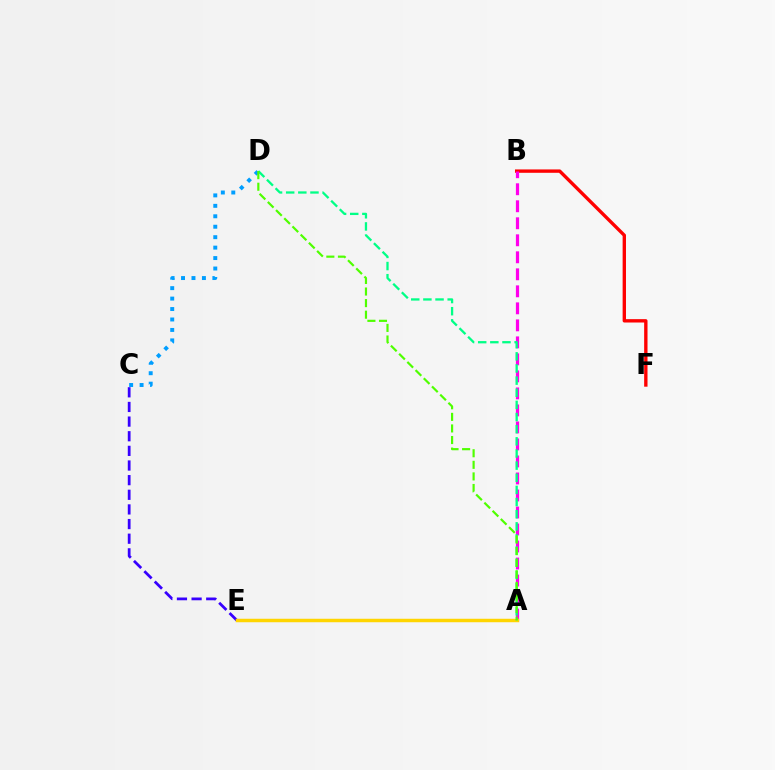{('C', 'E'): [{'color': '#3700ff', 'line_style': 'dashed', 'thickness': 1.99}], ('B', 'F'): [{'color': '#ff0000', 'line_style': 'solid', 'thickness': 2.42}], ('A', 'B'): [{'color': '#ff00ed', 'line_style': 'dashed', 'thickness': 2.31}], ('A', 'E'): [{'color': '#ffd500', 'line_style': 'solid', 'thickness': 2.5}], ('C', 'D'): [{'color': '#009eff', 'line_style': 'dotted', 'thickness': 2.84}], ('A', 'D'): [{'color': '#00ff86', 'line_style': 'dashed', 'thickness': 1.65}, {'color': '#4fff00', 'line_style': 'dashed', 'thickness': 1.57}]}